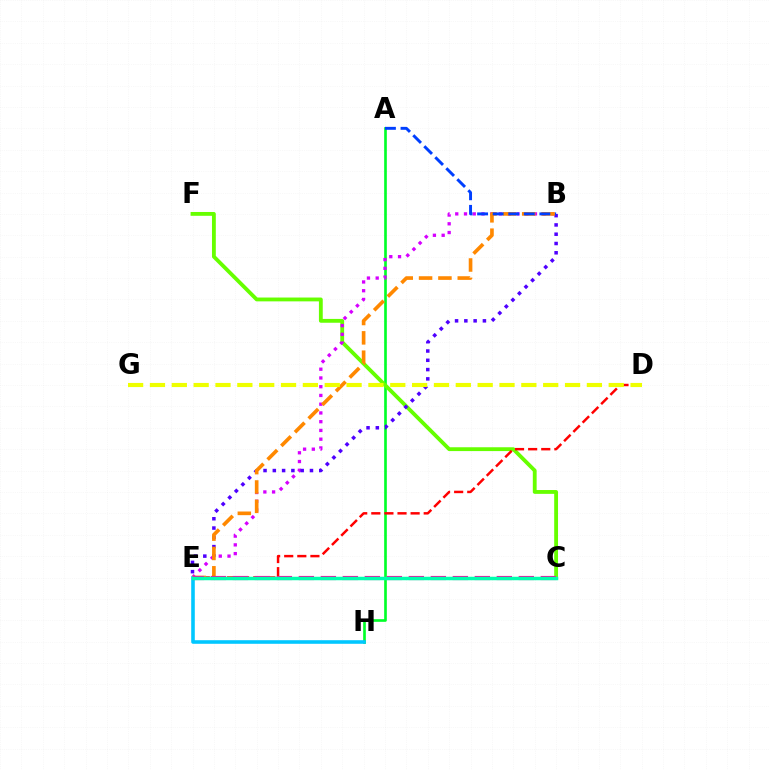{('A', 'H'): [{'color': '#00ff27', 'line_style': 'solid', 'thickness': 1.91}], ('C', 'F'): [{'color': '#66ff00', 'line_style': 'solid', 'thickness': 2.76}], ('B', 'E'): [{'color': '#d600ff', 'line_style': 'dotted', 'thickness': 2.38}, {'color': '#4f00ff', 'line_style': 'dotted', 'thickness': 2.52}, {'color': '#ff8800', 'line_style': 'dashed', 'thickness': 2.63}], ('D', 'E'): [{'color': '#ff0000', 'line_style': 'dashed', 'thickness': 1.78}], ('E', 'H'): [{'color': '#00c7ff', 'line_style': 'solid', 'thickness': 2.58}], ('C', 'E'): [{'color': '#ff00a0', 'line_style': 'dashed', 'thickness': 2.99}, {'color': '#00ffaf', 'line_style': 'solid', 'thickness': 2.5}], ('A', 'B'): [{'color': '#003fff', 'line_style': 'dashed', 'thickness': 2.12}], ('D', 'G'): [{'color': '#eeff00', 'line_style': 'dashed', 'thickness': 2.97}]}